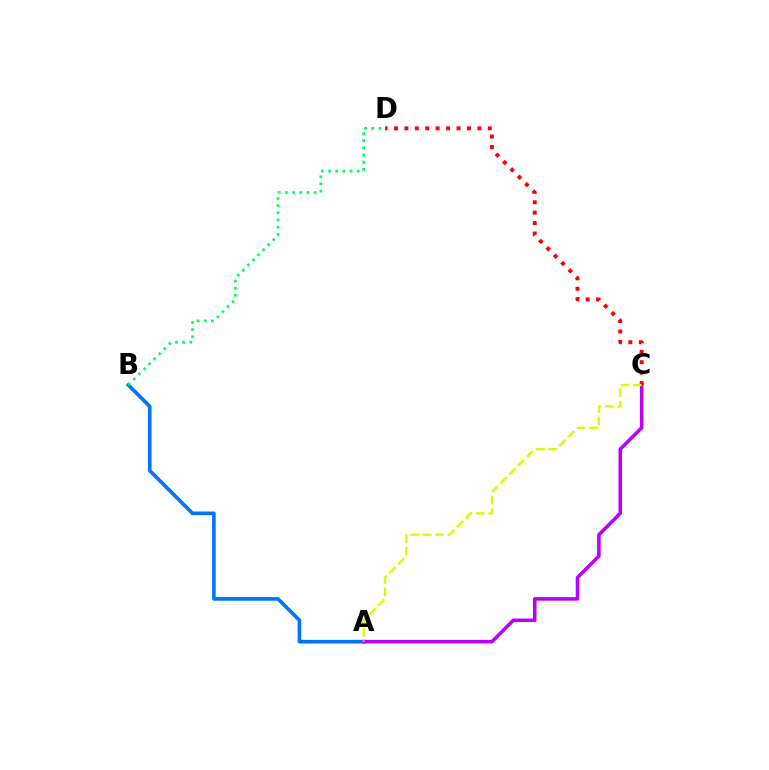{('A', 'B'): [{'color': '#0074ff', 'line_style': 'solid', 'thickness': 2.62}], ('A', 'C'): [{'color': '#b900ff', 'line_style': 'solid', 'thickness': 2.55}, {'color': '#d1ff00', 'line_style': 'dashed', 'thickness': 1.68}], ('C', 'D'): [{'color': '#ff0000', 'line_style': 'dotted', 'thickness': 2.83}], ('B', 'D'): [{'color': '#00ff5c', 'line_style': 'dotted', 'thickness': 1.95}]}